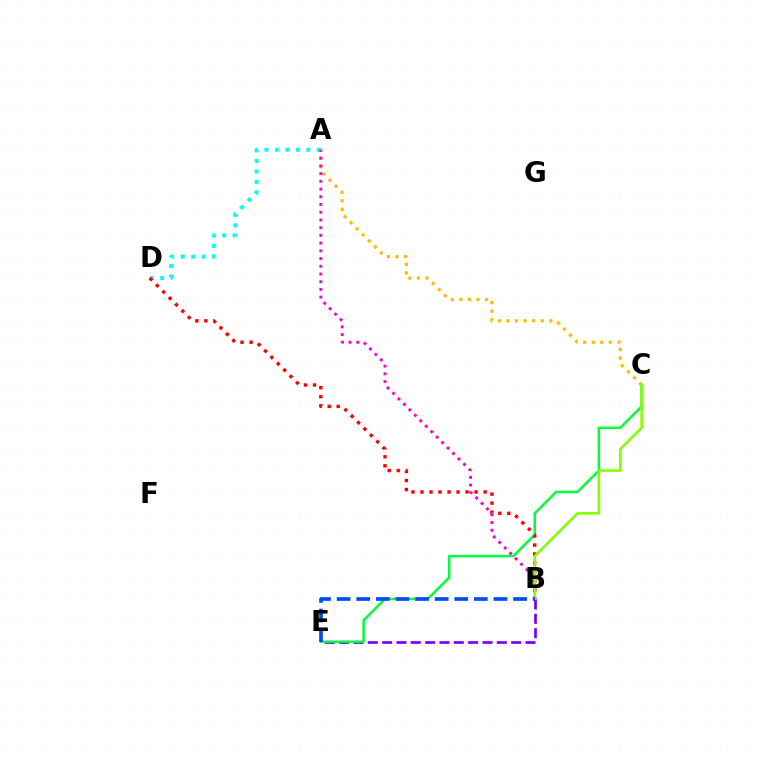{('A', 'C'): [{'color': '#ffbd00', 'line_style': 'dotted', 'thickness': 2.33}], ('B', 'E'): [{'color': '#7200ff', 'line_style': 'dashed', 'thickness': 1.95}, {'color': '#004bff', 'line_style': 'dashed', 'thickness': 2.66}], ('C', 'E'): [{'color': '#00ff39', 'line_style': 'solid', 'thickness': 1.78}], ('A', 'D'): [{'color': '#00fff6', 'line_style': 'dotted', 'thickness': 2.85}], ('B', 'D'): [{'color': '#ff0000', 'line_style': 'dotted', 'thickness': 2.45}], ('A', 'B'): [{'color': '#ff00cf', 'line_style': 'dotted', 'thickness': 2.1}], ('B', 'C'): [{'color': '#84ff00', 'line_style': 'solid', 'thickness': 1.88}]}